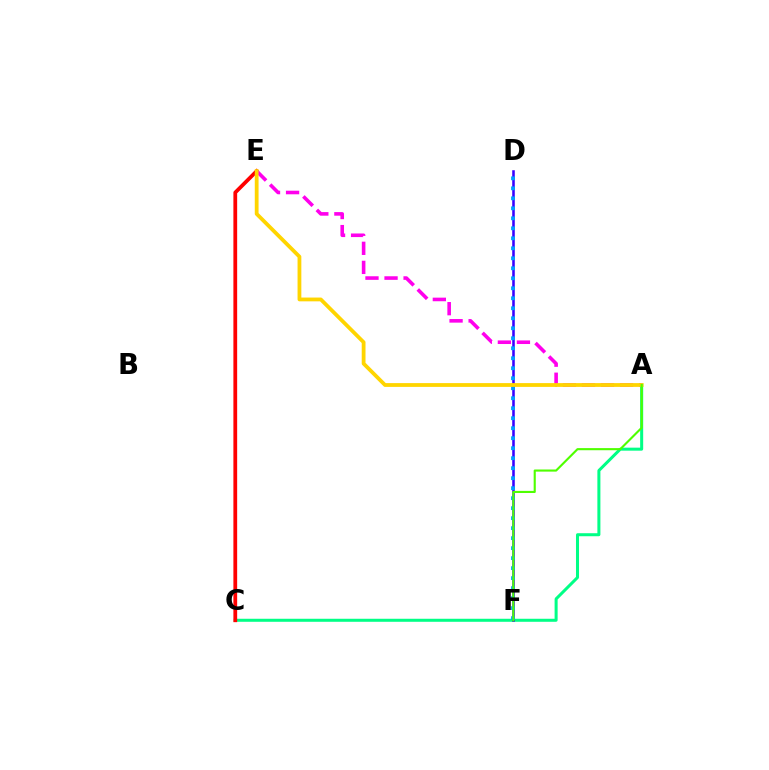{('A', 'C'): [{'color': '#00ff86', 'line_style': 'solid', 'thickness': 2.18}], ('C', 'E'): [{'color': '#ff0000', 'line_style': 'solid', 'thickness': 2.71}], ('A', 'E'): [{'color': '#ff00ed', 'line_style': 'dashed', 'thickness': 2.59}, {'color': '#ffd500', 'line_style': 'solid', 'thickness': 2.73}], ('D', 'F'): [{'color': '#3700ff', 'line_style': 'solid', 'thickness': 1.84}, {'color': '#009eff', 'line_style': 'dotted', 'thickness': 2.72}], ('A', 'F'): [{'color': '#4fff00', 'line_style': 'solid', 'thickness': 1.53}]}